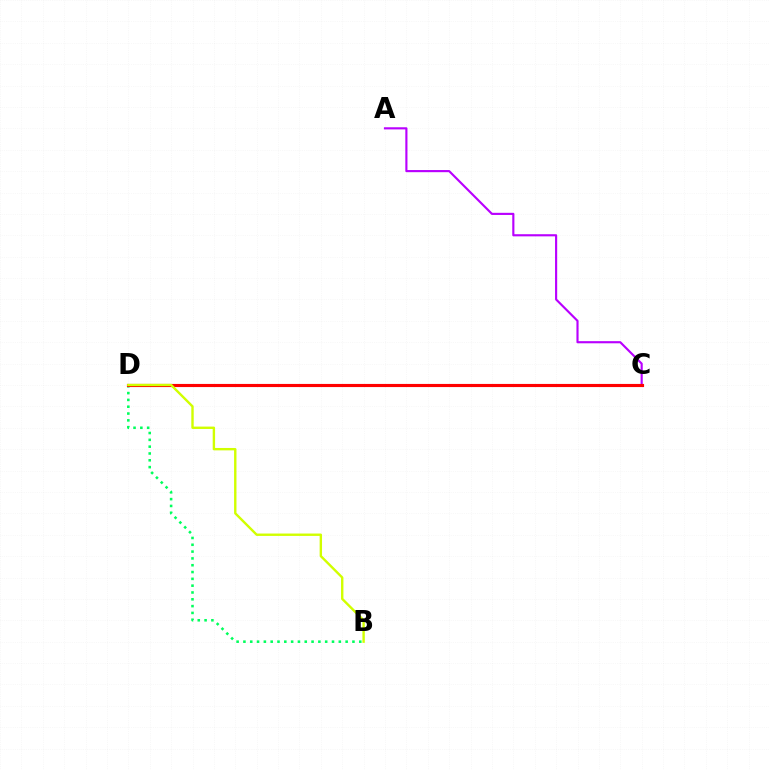{('B', 'D'): [{'color': '#00ff5c', 'line_style': 'dotted', 'thickness': 1.85}, {'color': '#d1ff00', 'line_style': 'solid', 'thickness': 1.72}], ('C', 'D'): [{'color': '#0074ff', 'line_style': 'solid', 'thickness': 2.16}, {'color': '#ff0000', 'line_style': 'solid', 'thickness': 2.25}], ('A', 'C'): [{'color': '#b900ff', 'line_style': 'solid', 'thickness': 1.54}]}